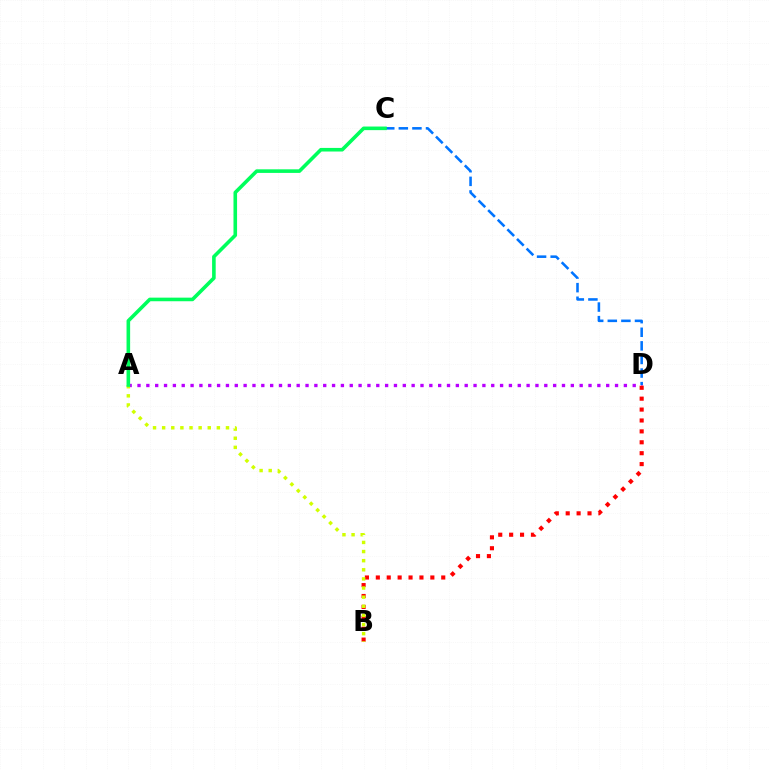{('A', 'D'): [{'color': '#b900ff', 'line_style': 'dotted', 'thickness': 2.4}], ('B', 'D'): [{'color': '#ff0000', 'line_style': 'dotted', 'thickness': 2.96}], ('A', 'B'): [{'color': '#d1ff00', 'line_style': 'dotted', 'thickness': 2.48}], ('C', 'D'): [{'color': '#0074ff', 'line_style': 'dashed', 'thickness': 1.85}], ('A', 'C'): [{'color': '#00ff5c', 'line_style': 'solid', 'thickness': 2.59}]}